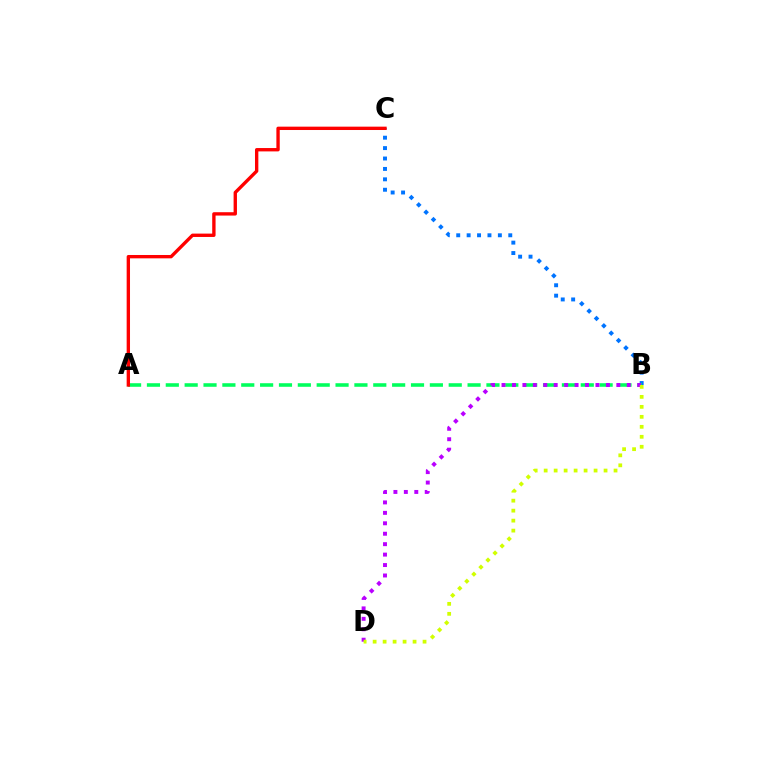{('B', 'C'): [{'color': '#0074ff', 'line_style': 'dotted', 'thickness': 2.83}], ('A', 'B'): [{'color': '#00ff5c', 'line_style': 'dashed', 'thickness': 2.56}], ('A', 'C'): [{'color': '#ff0000', 'line_style': 'solid', 'thickness': 2.42}], ('B', 'D'): [{'color': '#b900ff', 'line_style': 'dotted', 'thickness': 2.84}, {'color': '#d1ff00', 'line_style': 'dotted', 'thickness': 2.71}]}